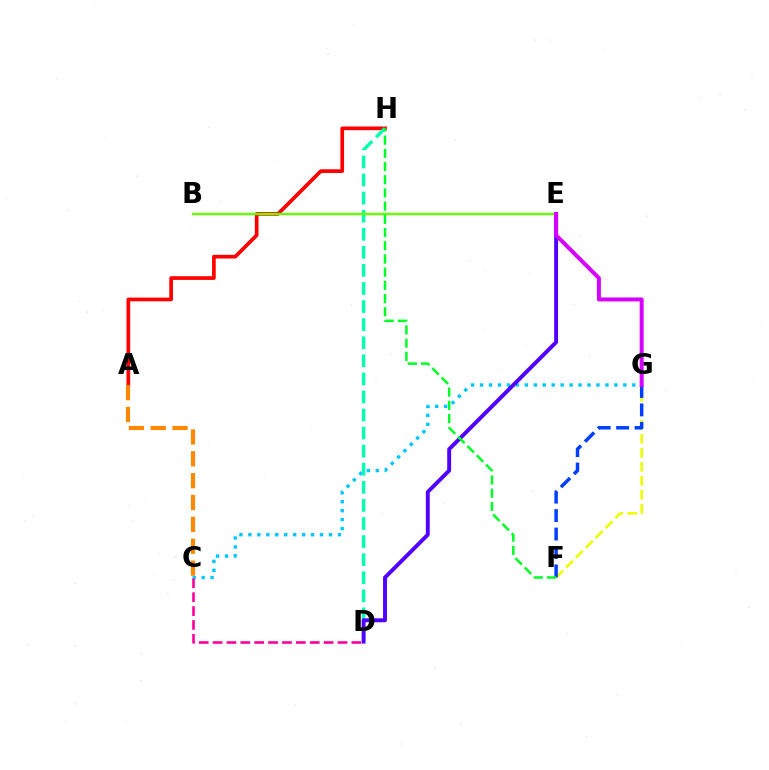{('A', 'H'): [{'color': '#ff0000', 'line_style': 'solid', 'thickness': 2.66}], ('F', 'G'): [{'color': '#eeff00', 'line_style': 'dashed', 'thickness': 1.9}, {'color': '#003fff', 'line_style': 'dashed', 'thickness': 2.51}], ('C', 'G'): [{'color': '#00c7ff', 'line_style': 'dotted', 'thickness': 2.43}], ('C', 'D'): [{'color': '#ff00a0', 'line_style': 'dashed', 'thickness': 1.88}], ('A', 'C'): [{'color': '#ff8800', 'line_style': 'dashed', 'thickness': 2.97}], ('D', 'H'): [{'color': '#00ffaf', 'line_style': 'dashed', 'thickness': 2.46}], ('D', 'E'): [{'color': '#4f00ff', 'line_style': 'solid', 'thickness': 2.81}], ('B', 'E'): [{'color': '#66ff00', 'line_style': 'solid', 'thickness': 1.71}], ('F', 'H'): [{'color': '#00ff27', 'line_style': 'dashed', 'thickness': 1.79}], ('E', 'G'): [{'color': '#d600ff', 'line_style': 'solid', 'thickness': 2.85}]}